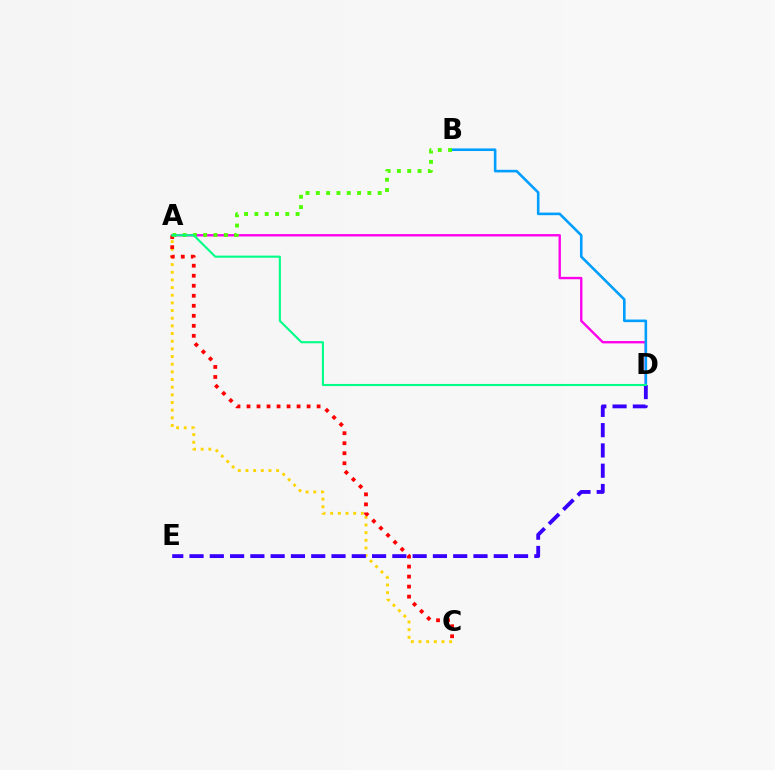{('A', 'D'): [{'color': '#ff00ed', 'line_style': 'solid', 'thickness': 1.7}, {'color': '#00ff86', 'line_style': 'solid', 'thickness': 1.51}], ('A', 'C'): [{'color': '#ffd500', 'line_style': 'dotted', 'thickness': 2.08}, {'color': '#ff0000', 'line_style': 'dotted', 'thickness': 2.72}], ('B', 'D'): [{'color': '#009eff', 'line_style': 'solid', 'thickness': 1.87}], ('A', 'B'): [{'color': '#4fff00', 'line_style': 'dotted', 'thickness': 2.8}], ('D', 'E'): [{'color': '#3700ff', 'line_style': 'dashed', 'thickness': 2.76}]}